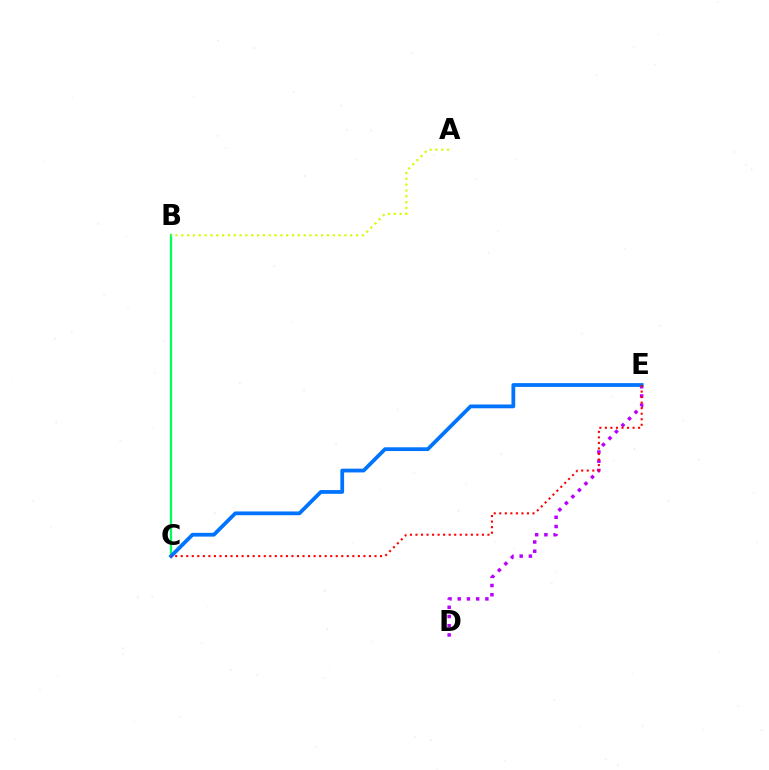{('B', 'C'): [{'color': '#00ff5c', 'line_style': 'solid', 'thickness': 1.64}], ('A', 'B'): [{'color': '#d1ff00', 'line_style': 'dotted', 'thickness': 1.58}], ('D', 'E'): [{'color': '#b900ff', 'line_style': 'dotted', 'thickness': 2.51}], ('C', 'E'): [{'color': '#0074ff', 'line_style': 'solid', 'thickness': 2.71}, {'color': '#ff0000', 'line_style': 'dotted', 'thickness': 1.5}]}